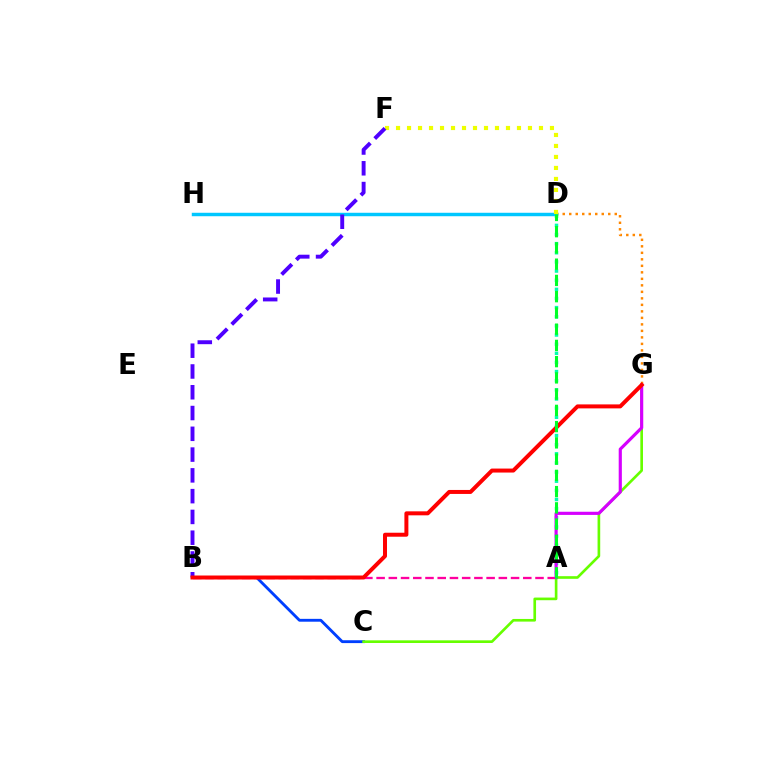{('B', 'C'): [{'color': '#003fff', 'line_style': 'solid', 'thickness': 2.05}], ('D', 'G'): [{'color': '#ff8800', 'line_style': 'dotted', 'thickness': 1.77}], ('A', 'B'): [{'color': '#ff00a0', 'line_style': 'dashed', 'thickness': 1.66}], ('C', 'G'): [{'color': '#66ff00', 'line_style': 'solid', 'thickness': 1.91}], ('D', 'H'): [{'color': '#00c7ff', 'line_style': 'solid', 'thickness': 2.49}], ('A', 'D'): [{'color': '#00ffaf', 'line_style': 'dotted', 'thickness': 2.48}, {'color': '#00ff27', 'line_style': 'dashed', 'thickness': 2.21}], ('D', 'F'): [{'color': '#eeff00', 'line_style': 'dotted', 'thickness': 2.99}], ('A', 'G'): [{'color': '#d600ff', 'line_style': 'solid', 'thickness': 2.28}], ('B', 'F'): [{'color': '#4f00ff', 'line_style': 'dashed', 'thickness': 2.82}], ('B', 'G'): [{'color': '#ff0000', 'line_style': 'solid', 'thickness': 2.87}]}